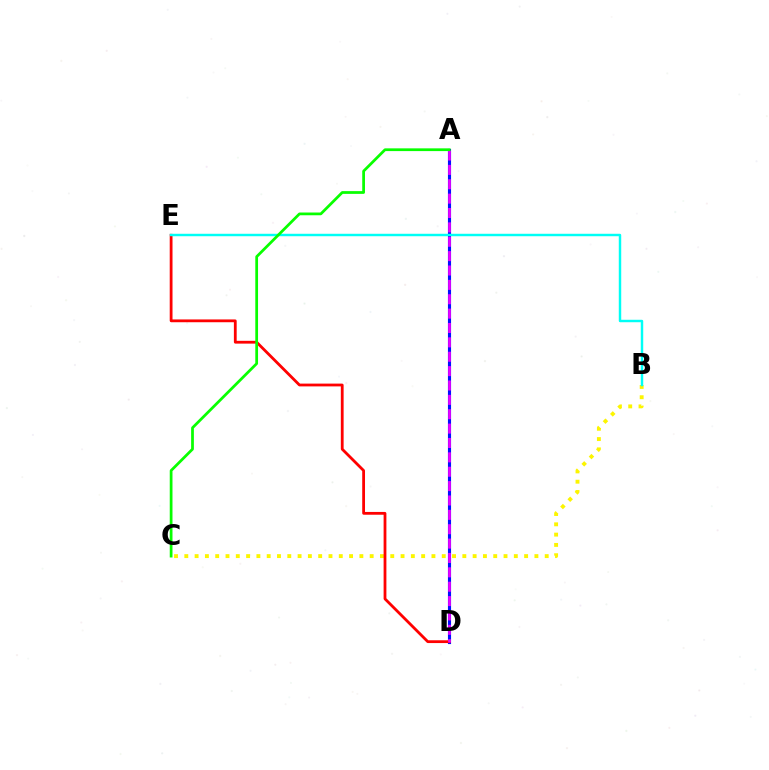{('B', 'C'): [{'color': '#fcf500', 'line_style': 'dotted', 'thickness': 2.8}], ('A', 'D'): [{'color': '#0010ff', 'line_style': 'solid', 'thickness': 2.24}, {'color': '#ee00ff', 'line_style': 'dashed', 'thickness': 1.95}], ('D', 'E'): [{'color': '#ff0000', 'line_style': 'solid', 'thickness': 2.01}], ('B', 'E'): [{'color': '#00fff6', 'line_style': 'solid', 'thickness': 1.76}], ('A', 'C'): [{'color': '#08ff00', 'line_style': 'solid', 'thickness': 1.98}]}